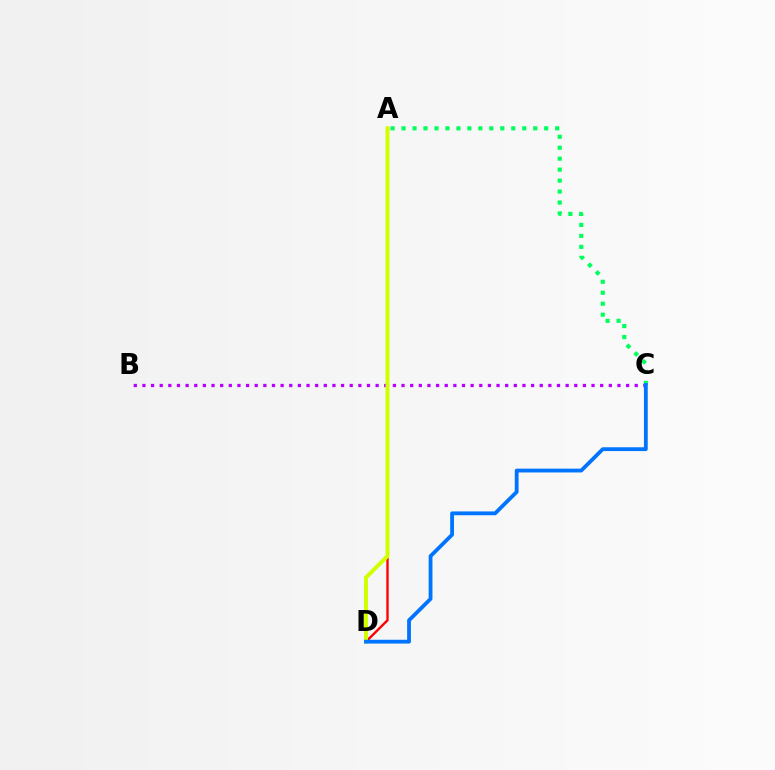{('A', 'C'): [{'color': '#00ff5c', 'line_style': 'dotted', 'thickness': 2.98}], ('B', 'C'): [{'color': '#b900ff', 'line_style': 'dotted', 'thickness': 2.35}], ('A', 'D'): [{'color': '#ff0000', 'line_style': 'solid', 'thickness': 1.71}, {'color': '#d1ff00', 'line_style': 'solid', 'thickness': 2.86}], ('C', 'D'): [{'color': '#0074ff', 'line_style': 'solid', 'thickness': 2.74}]}